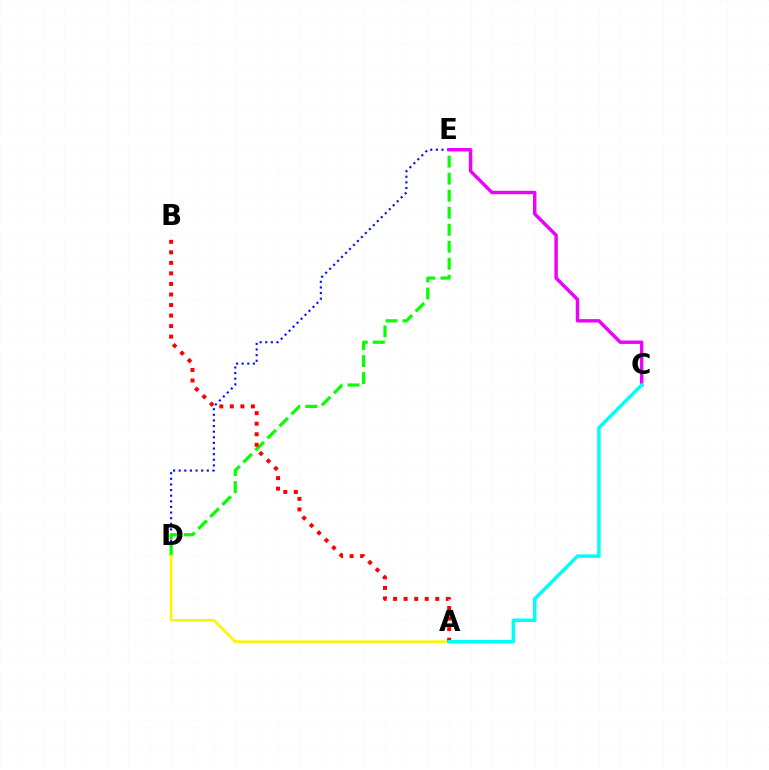{('D', 'E'): [{'color': '#0010ff', 'line_style': 'dotted', 'thickness': 1.53}, {'color': '#08ff00', 'line_style': 'dashed', 'thickness': 2.31}], ('A', 'D'): [{'color': '#fcf500', 'line_style': 'solid', 'thickness': 1.89}], ('C', 'E'): [{'color': '#ee00ff', 'line_style': 'solid', 'thickness': 2.47}], ('A', 'B'): [{'color': '#ff0000', 'line_style': 'dotted', 'thickness': 2.86}], ('A', 'C'): [{'color': '#00fff6', 'line_style': 'solid', 'thickness': 2.49}]}